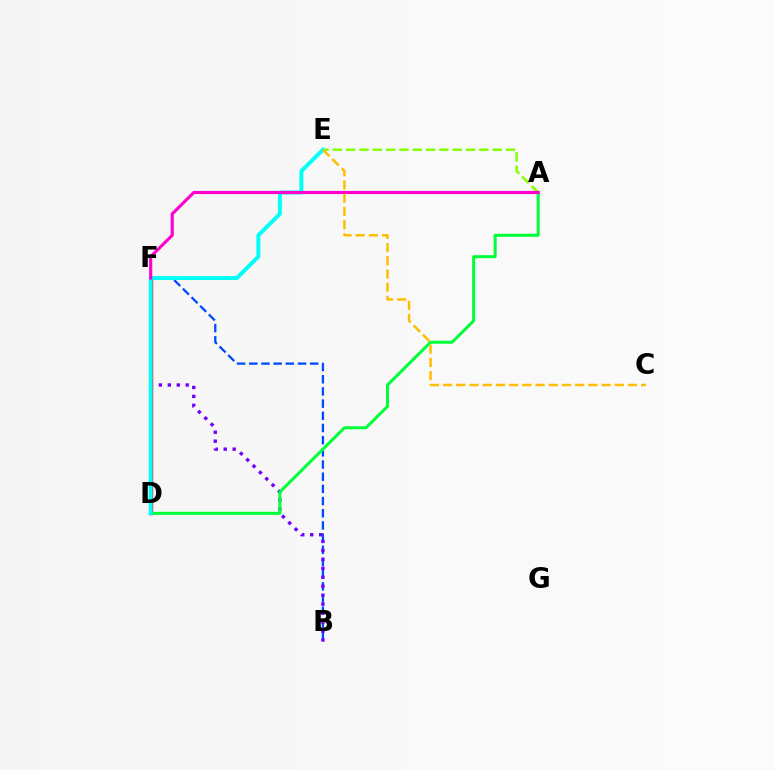{('B', 'F'): [{'color': '#004bff', 'line_style': 'dashed', 'thickness': 1.65}, {'color': '#7200ff', 'line_style': 'dotted', 'thickness': 2.43}], ('A', 'E'): [{'color': '#84ff00', 'line_style': 'dashed', 'thickness': 1.81}], ('D', 'F'): [{'color': '#ff0000', 'line_style': 'solid', 'thickness': 2.47}], ('A', 'D'): [{'color': '#00ff39', 'line_style': 'solid', 'thickness': 2.17}], ('D', 'E'): [{'color': '#00fff6', 'line_style': 'solid', 'thickness': 2.84}], ('A', 'F'): [{'color': '#ff00cf', 'line_style': 'solid', 'thickness': 2.26}], ('C', 'E'): [{'color': '#ffbd00', 'line_style': 'dashed', 'thickness': 1.79}]}